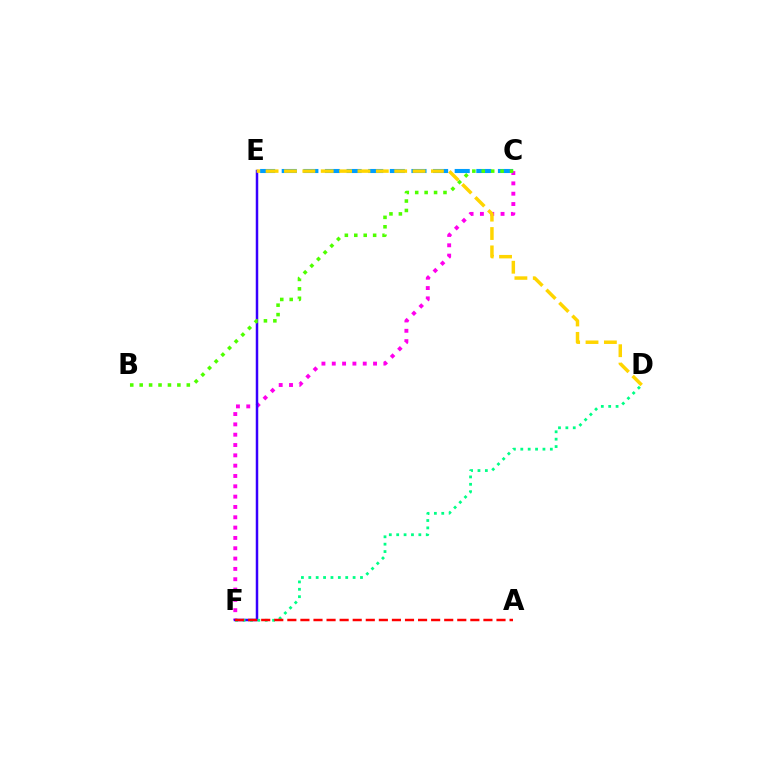{('C', 'F'): [{'color': '#ff00ed', 'line_style': 'dotted', 'thickness': 2.8}], ('E', 'F'): [{'color': '#3700ff', 'line_style': 'solid', 'thickness': 1.8}], ('D', 'F'): [{'color': '#00ff86', 'line_style': 'dotted', 'thickness': 2.01}], ('C', 'E'): [{'color': '#009eff', 'line_style': 'dashed', 'thickness': 2.94}], ('B', 'C'): [{'color': '#4fff00', 'line_style': 'dotted', 'thickness': 2.56}], ('D', 'E'): [{'color': '#ffd500', 'line_style': 'dashed', 'thickness': 2.5}], ('A', 'F'): [{'color': '#ff0000', 'line_style': 'dashed', 'thickness': 1.78}]}